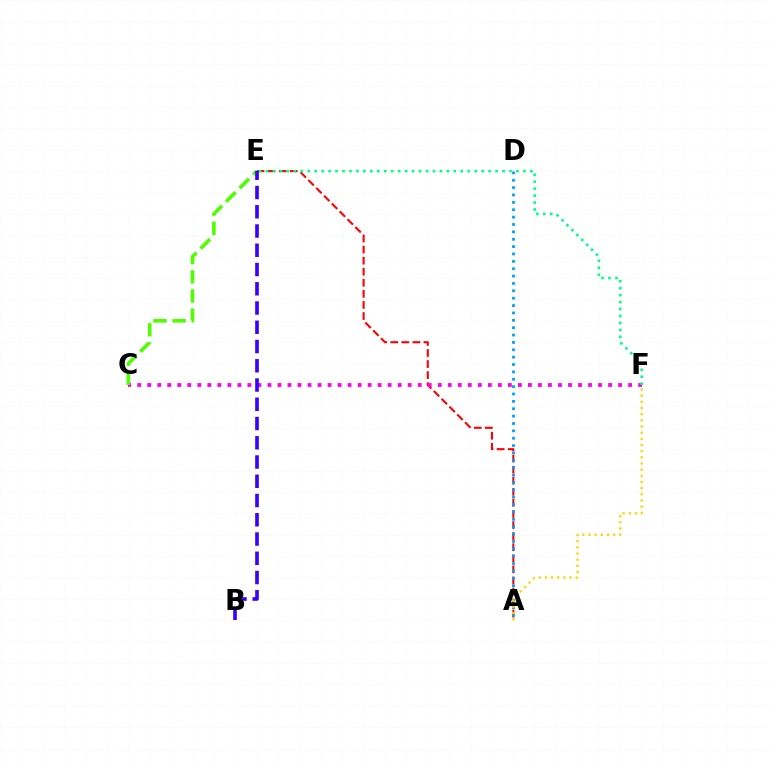{('A', 'E'): [{'color': '#ff0000', 'line_style': 'dashed', 'thickness': 1.5}], ('A', 'D'): [{'color': '#009eff', 'line_style': 'dotted', 'thickness': 2.0}], ('A', 'F'): [{'color': '#ffd500', 'line_style': 'dotted', 'thickness': 1.68}], ('C', 'F'): [{'color': '#ff00ed', 'line_style': 'dotted', 'thickness': 2.72}], ('C', 'E'): [{'color': '#4fff00', 'line_style': 'dashed', 'thickness': 2.6}], ('E', 'F'): [{'color': '#00ff86', 'line_style': 'dotted', 'thickness': 1.89}], ('B', 'E'): [{'color': '#3700ff', 'line_style': 'dashed', 'thickness': 2.62}]}